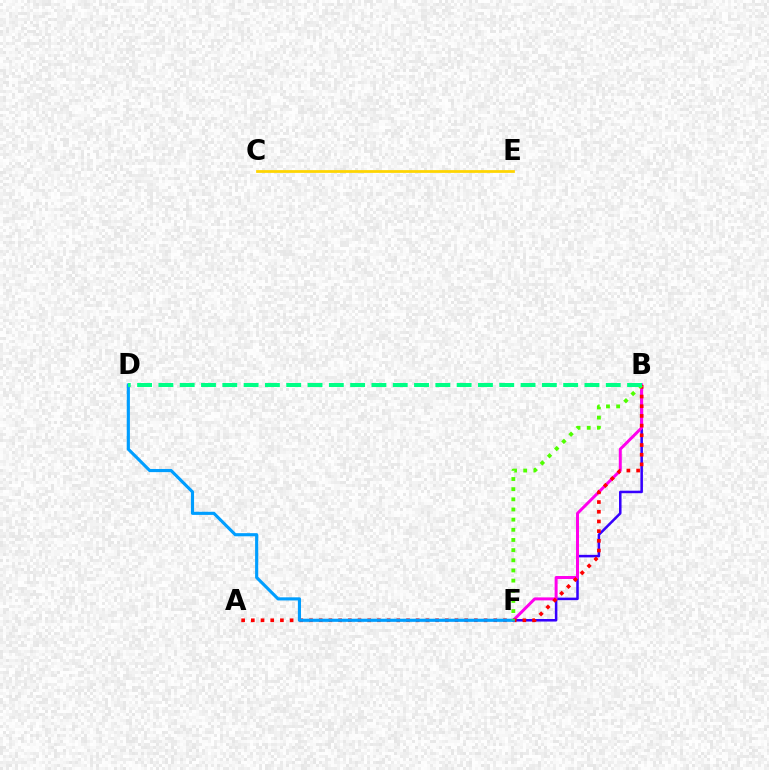{('B', 'F'): [{'color': '#3700ff', 'line_style': 'solid', 'thickness': 1.82}, {'color': '#ff00ed', 'line_style': 'solid', 'thickness': 2.14}, {'color': '#4fff00', 'line_style': 'dotted', 'thickness': 2.76}], ('A', 'B'): [{'color': '#ff0000', 'line_style': 'dotted', 'thickness': 2.63}], ('D', 'F'): [{'color': '#009eff', 'line_style': 'solid', 'thickness': 2.25}], ('C', 'E'): [{'color': '#ffd500', 'line_style': 'solid', 'thickness': 1.98}], ('B', 'D'): [{'color': '#00ff86', 'line_style': 'dashed', 'thickness': 2.89}]}